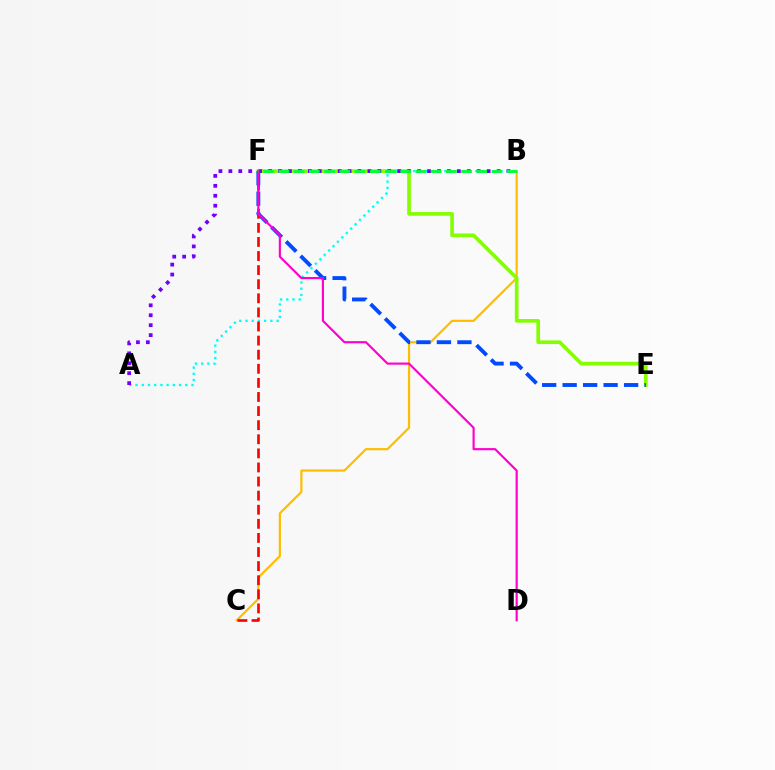{('B', 'C'): [{'color': '#ffbd00', 'line_style': 'solid', 'thickness': 1.58}], ('E', 'F'): [{'color': '#84ff00', 'line_style': 'solid', 'thickness': 2.63}, {'color': '#004bff', 'line_style': 'dashed', 'thickness': 2.78}], ('A', 'B'): [{'color': '#00fff6', 'line_style': 'dotted', 'thickness': 1.69}, {'color': '#7200ff', 'line_style': 'dotted', 'thickness': 2.7}], ('C', 'F'): [{'color': '#ff0000', 'line_style': 'dashed', 'thickness': 1.91}], ('D', 'F'): [{'color': '#ff00cf', 'line_style': 'solid', 'thickness': 1.56}], ('B', 'F'): [{'color': '#00ff39', 'line_style': 'dashed', 'thickness': 2.07}]}